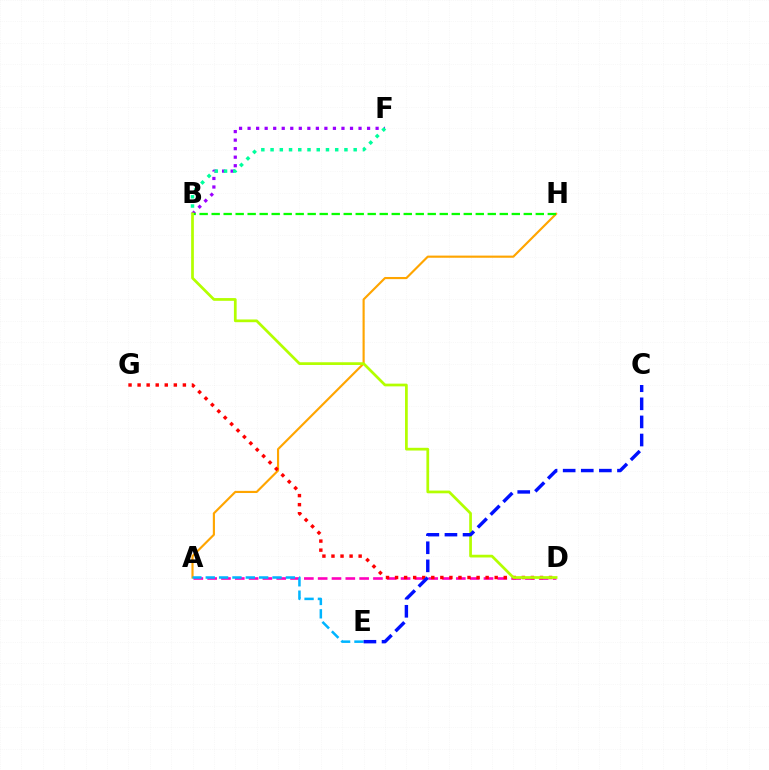{('A', 'H'): [{'color': '#ffa500', 'line_style': 'solid', 'thickness': 1.55}], ('A', 'D'): [{'color': '#ff00bd', 'line_style': 'dashed', 'thickness': 1.88}], ('B', 'F'): [{'color': '#9b00ff', 'line_style': 'dotted', 'thickness': 2.32}, {'color': '#00ff9d', 'line_style': 'dotted', 'thickness': 2.51}], ('B', 'H'): [{'color': '#08ff00', 'line_style': 'dashed', 'thickness': 1.63}], ('D', 'G'): [{'color': '#ff0000', 'line_style': 'dotted', 'thickness': 2.46}], ('A', 'E'): [{'color': '#00b5ff', 'line_style': 'dashed', 'thickness': 1.81}], ('B', 'D'): [{'color': '#b3ff00', 'line_style': 'solid', 'thickness': 1.97}], ('C', 'E'): [{'color': '#0010ff', 'line_style': 'dashed', 'thickness': 2.46}]}